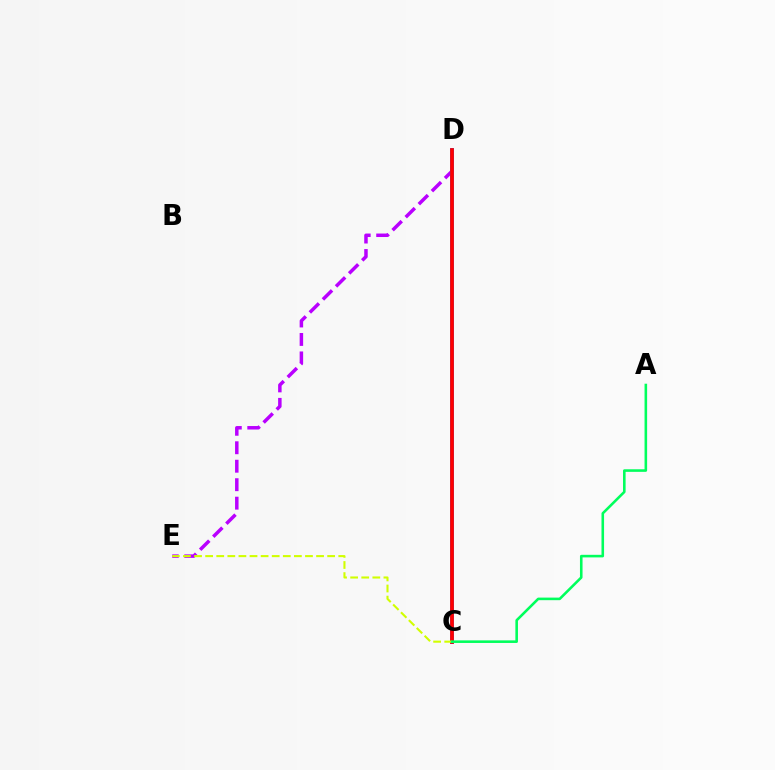{('D', 'E'): [{'color': '#b900ff', 'line_style': 'dashed', 'thickness': 2.51}], ('C', 'D'): [{'color': '#0074ff', 'line_style': 'solid', 'thickness': 2.77}, {'color': '#ff0000', 'line_style': 'solid', 'thickness': 2.66}], ('C', 'E'): [{'color': '#d1ff00', 'line_style': 'dashed', 'thickness': 1.51}], ('A', 'C'): [{'color': '#00ff5c', 'line_style': 'solid', 'thickness': 1.86}]}